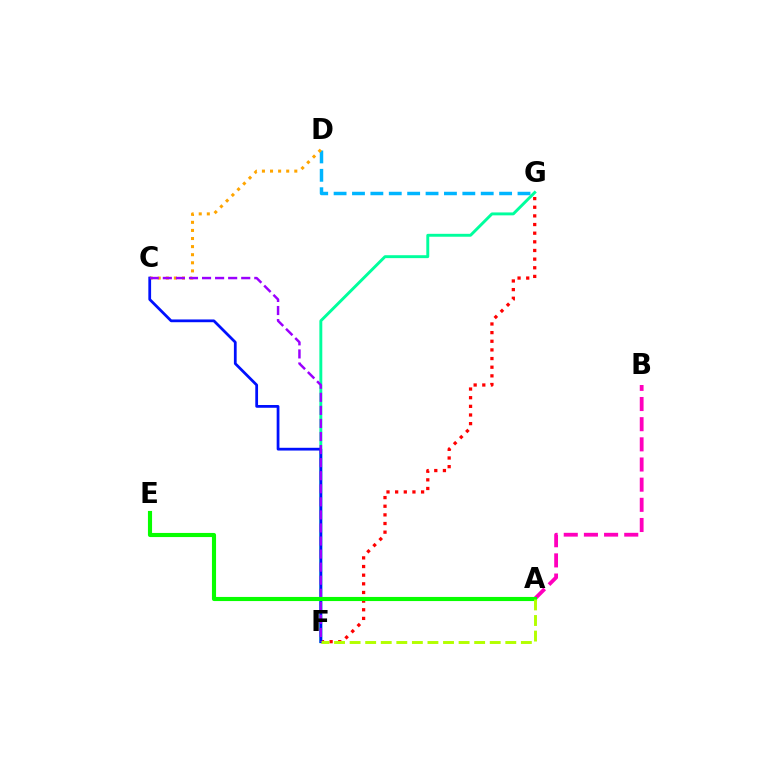{('A', 'B'): [{'color': '#ff00bd', 'line_style': 'dashed', 'thickness': 2.74}], ('D', 'G'): [{'color': '#00b5ff', 'line_style': 'dashed', 'thickness': 2.5}], ('C', 'D'): [{'color': '#ffa500', 'line_style': 'dotted', 'thickness': 2.2}], ('F', 'G'): [{'color': '#ff0000', 'line_style': 'dotted', 'thickness': 2.35}, {'color': '#00ff9d', 'line_style': 'solid', 'thickness': 2.1}], ('C', 'F'): [{'color': '#0010ff', 'line_style': 'solid', 'thickness': 1.99}, {'color': '#9b00ff', 'line_style': 'dashed', 'thickness': 1.77}], ('A', 'E'): [{'color': '#08ff00', 'line_style': 'solid', 'thickness': 2.96}], ('A', 'F'): [{'color': '#b3ff00', 'line_style': 'dashed', 'thickness': 2.12}]}